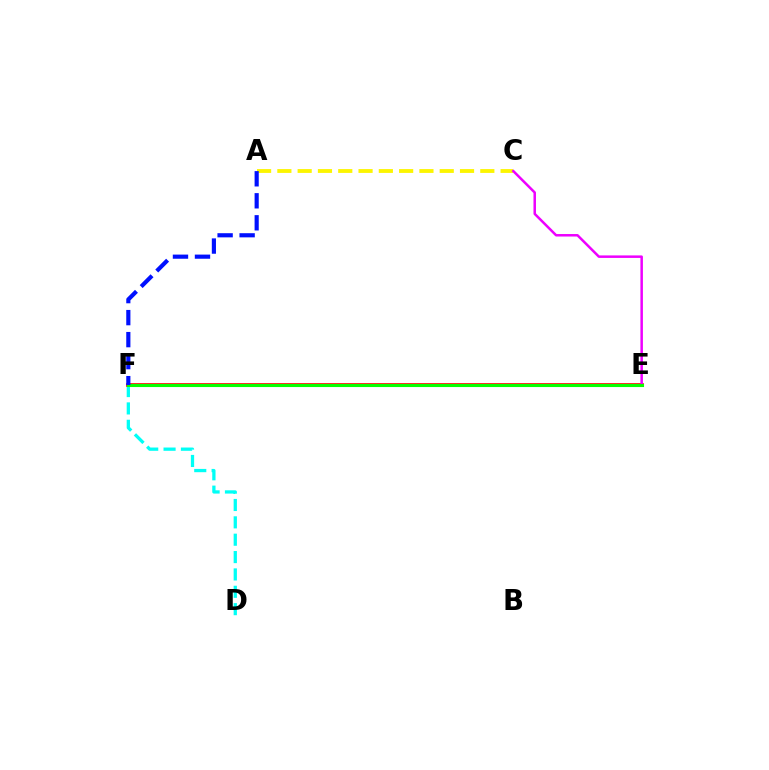{('D', 'F'): [{'color': '#00fff6', 'line_style': 'dashed', 'thickness': 2.36}], ('E', 'F'): [{'color': '#ff0000', 'line_style': 'solid', 'thickness': 2.63}, {'color': '#08ff00', 'line_style': 'solid', 'thickness': 2.23}], ('A', 'C'): [{'color': '#fcf500', 'line_style': 'dashed', 'thickness': 2.76}], ('C', 'E'): [{'color': '#ee00ff', 'line_style': 'solid', 'thickness': 1.8}], ('A', 'F'): [{'color': '#0010ff', 'line_style': 'dashed', 'thickness': 2.99}]}